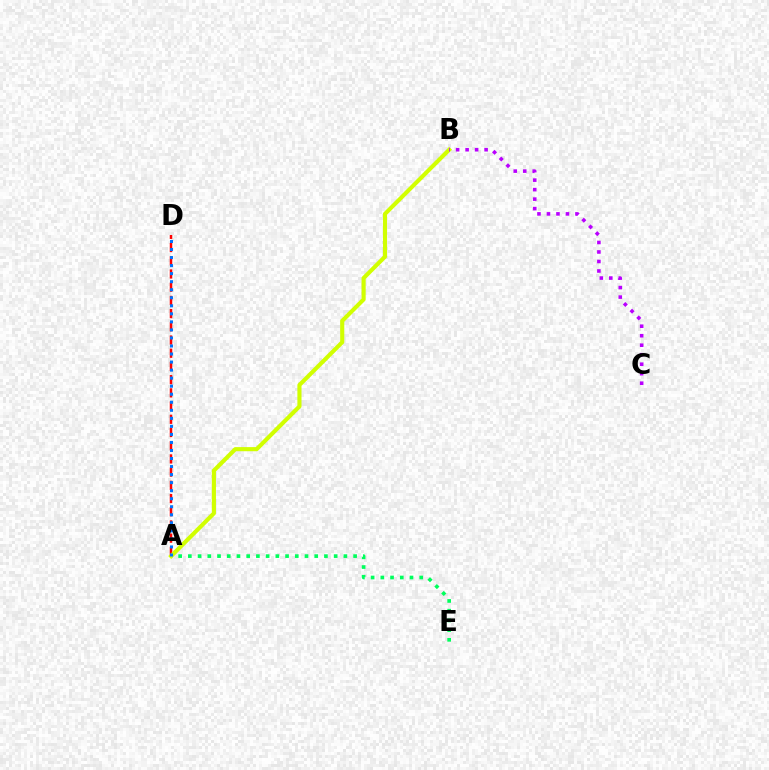{('A', 'D'): [{'color': '#ff0000', 'line_style': 'dashed', 'thickness': 1.79}, {'color': '#0074ff', 'line_style': 'dotted', 'thickness': 2.18}], ('A', 'E'): [{'color': '#00ff5c', 'line_style': 'dotted', 'thickness': 2.64}], ('A', 'B'): [{'color': '#d1ff00', 'line_style': 'solid', 'thickness': 2.97}], ('B', 'C'): [{'color': '#b900ff', 'line_style': 'dotted', 'thickness': 2.58}]}